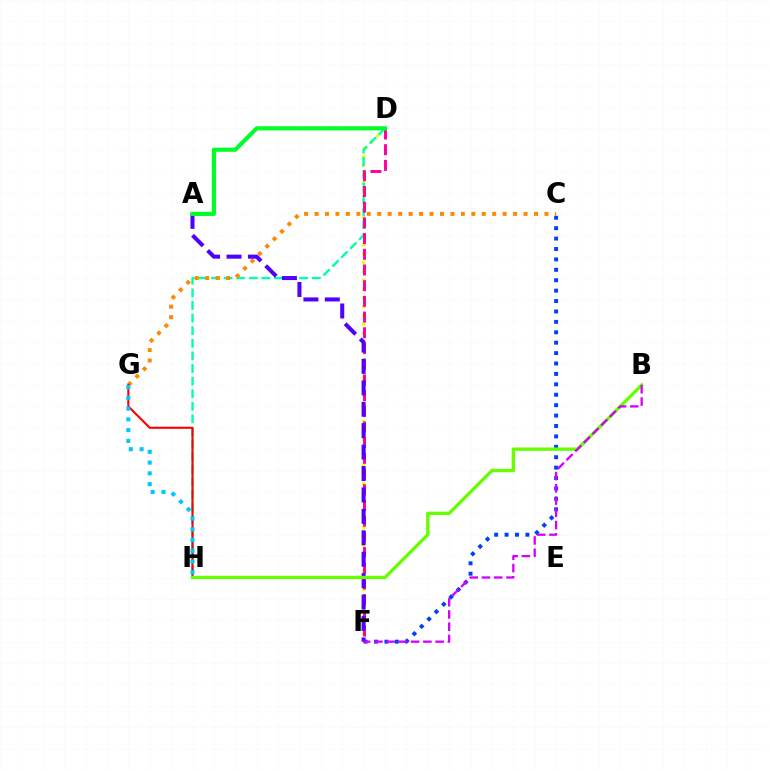{('D', 'F'): [{'color': '#eeff00', 'line_style': 'dotted', 'thickness': 2.4}, {'color': '#ff00a0', 'line_style': 'dashed', 'thickness': 2.13}], ('D', 'H'): [{'color': '#00ffaf', 'line_style': 'dashed', 'thickness': 1.71}], ('C', 'F'): [{'color': '#003fff', 'line_style': 'dotted', 'thickness': 2.83}], ('C', 'G'): [{'color': '#ff8800', 'line_style': 'dotted', 'thickness': 2.84}], ('A', 'F'): [{'color': '#4f00ff', 'line_style': 'dashed', 'thickness': 2.91}], ('G', 'H'): [{'color': '#ff0000', 'line_style': 'solid', 'thickness': 1.52}, {'color': '#00c7ff', 'line_style': 'dotted', 'thickness': 2.93}], ('B', 'H'): [{'color': '#66ff00', 'line_style': 'solid', 'thickness': 2.41}], ('A', 'D'): [{'color': '#00ff27', 'line_style': 'solid', 'thickness': 3.0}], ('B', 'F'): [{'color': '#d600ff', 'line_style': 'dashed', 'thickness': 1.66}]}